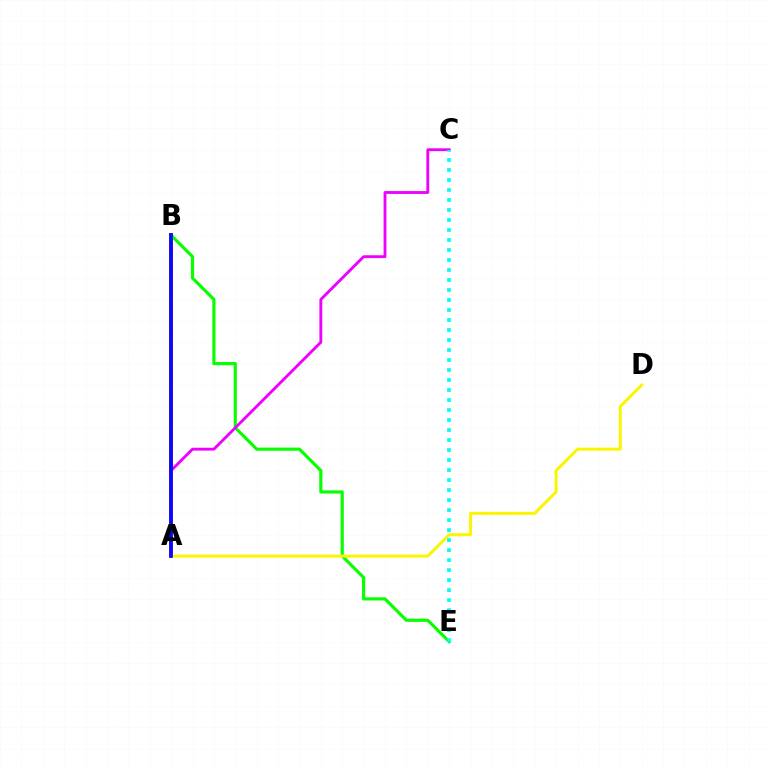{('A', 'B'): [{'color': '#ff0000', 'line_style': 'solid', 'thickness': 2.85}, {'color': '#0010ff', 'line_style': 'solid', 'thickness': 2.63}], ('B', 'E'): [{'color': '#08ff00', 'line_style': 'solid', 'thickness': 2.27}], ('A', 'C'): [{'color': '#ee00ff', 'line_style': 'solid', 'thickness': 2.05}], ('A', 'D'): [{'color': '#fcf500', 'line_style': 'solid', 'thickness': 2.15}], ('C', 'E'): [{'color': '#00fff6', 'line_style': 'dotted', 'thickness': 2.72}]}